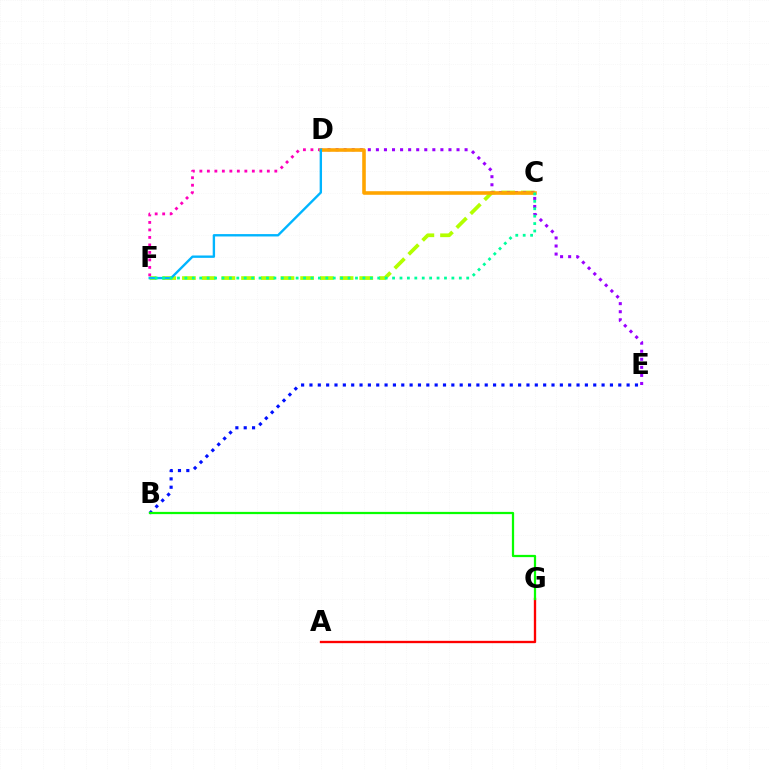{('C', 'F'): [{'color': '#b3ff00', 'line_style': 'dashed', 'thickness': 2.68}, {'color': '#00ff9d', 'line_style': 'dotted', 'thickness': 2.02}], ('B', 'E'): [{'color': '#0010ff', 'line_style': 'dotted', 'thickness': 2.27}], ('A', 'G'): [{'color': '#ff0000', 'line_style': 'solid', 'thickness': 1.68}], ('D', 'F'): [{'color': '#ff00bd', 'line_style': 'dotted', 'thickness': 2.04}, {'color': '#00b5ff', 'line_style': 'solid', 'thickness': 1.71}], ('D', 'E'): [{'color': '#9b00ff', 'line_style': 'dotted', 'thickness': 2.19}], ('C', 'D'): [{'color': '#ffa500', 'line_style': 'solid', 'thickness': 2.57}], ('B', 'G'): [{'color': '#08ff00', 'line_style': 'solid', 'thickness': 1.61}]}